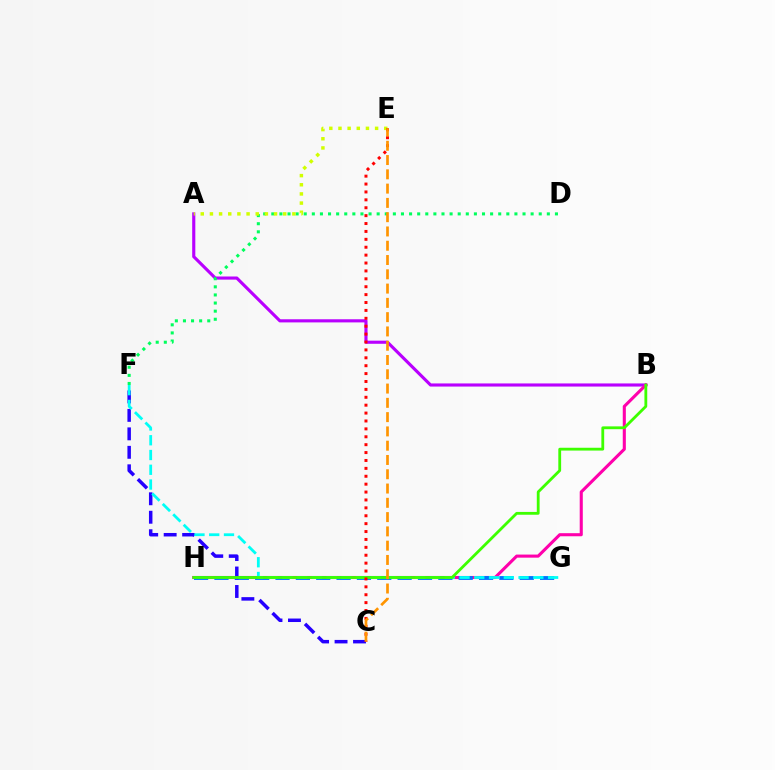{('A', 'B'): [{'color': '#b900ff', 'line_style': 'solid', 'thickness': 2.25}], ('B', 'H'): [{'color': '#ff00ac', 'line_style': 'solid', 'thickness': 2.22}, {'color': '#3dff00', 'line_style': 'solid', 'thickness': 2.03}], ('G', 'H'): [{'color': '#0074ff', 'line_style': 'dashed', 'thickness': 2.77}], ('C', 'F'): [{'color': '#2500ff', 'line_style': 'dashed', 'thickness': 2.51}], ('F', 'G'): [{'color': '#00fff6', 'line_style': 'dashed', 'thickness': 2.01}], ('D', 'F'): [{'color': '#00ff5c', 'line_style': 'dotted', 'thickness': 2.2}], ('A', 'E'): [{'color': '#d1ff00', 'line_style': 'dotted', 'thickness': 2.49}], ('C', 'E'): [{'color': '#ff0000', 'line_style': 'dotted', 'thickness': 2.15}, {'color': '#ff9400', 'line_style': 'dashed', 'thickness': 1.94}]}